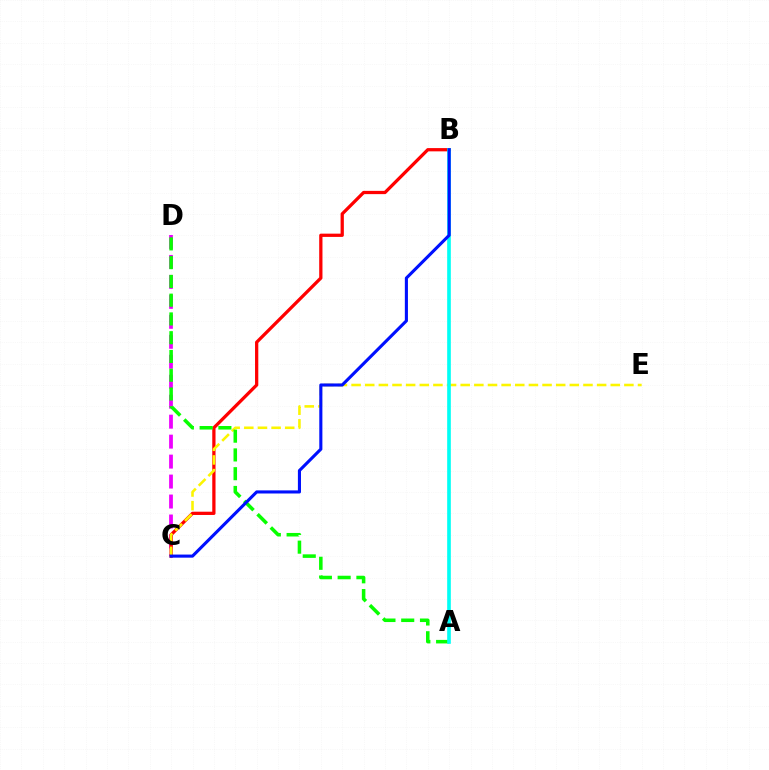{('C', 'D'): [{'color': '#ee00ff', 'line_style': 'dashed', 'thickness': 2.71}], ('B', 'C'): [{'color': '#ff0000', 'line_style': 'solid', 'thickness': 2.35}, {'color': '#0010ff', 'line_style': 'solid', 'thickness': 2.23}], ('C', 'E'): [{'color': '#fcf500', 'line_style': 'dashed', 'thickness': 1.85}], ('A', 'D'): [{'color': '#08ff00', 'line_style': 'dashed', 'thickness': 2.55}], ('A', 'B'): [{'color': '#00fff6', 'line_style': 'solid', 'thickness': 2.63}]}